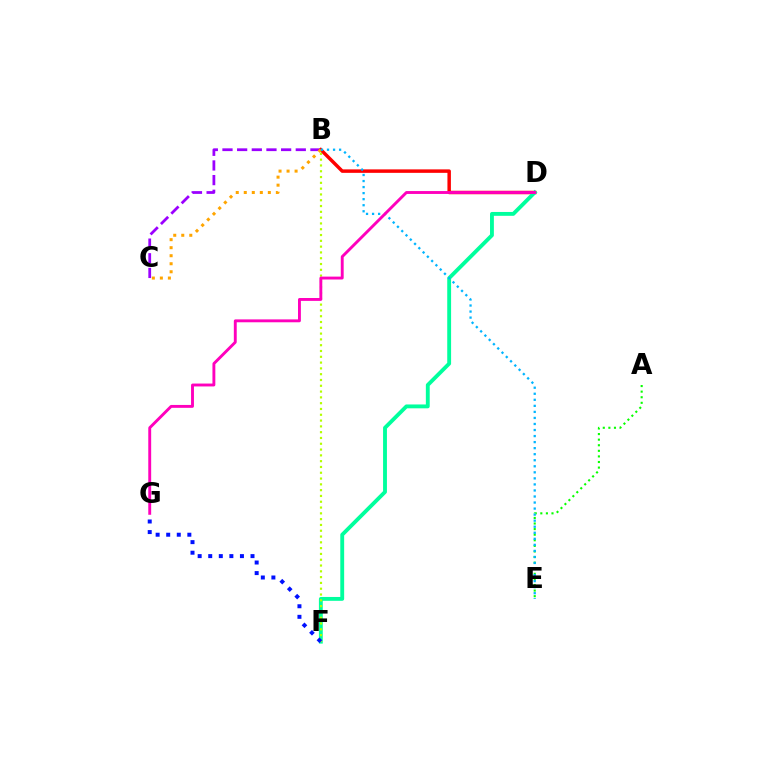{('B', 'C'): [{'color': '#9b00ff', 'line_style': 'dashed', 'thickness': 1.99}, {'color': '#ffa500', 'line_style': 'dotted', 'thickness': 2.18}], ('B', 'D'): [{'color': '#ff0000', 'line_style': 'solid', 'thickness': 2.49}], ('D', 'F'): [{'color': '#00ff9d', 'line_style': 'solid', 'thickness': 2.78}], ('B', 'F'): [{'color': '#b3ff00', 'line_style': 'dotted', 'thickness': 1.58}], ('A', 'E'): [{'color': '#08ff00', 'line_style': 'dotted', 'thickness': 1.52}], ('B', 'E'): [{'color': '#00b5ff', 'line_style': 'dotted', 'thickness': 1.64}], ('F', 'G'): [{'color': '#0010ff', 'line_style': 'dotted', 'thickness': 2.87}], ('D', 'G'): [{'color': '#ff00bd', 'line_style': 'solid', 'thickness': 2.08}]}